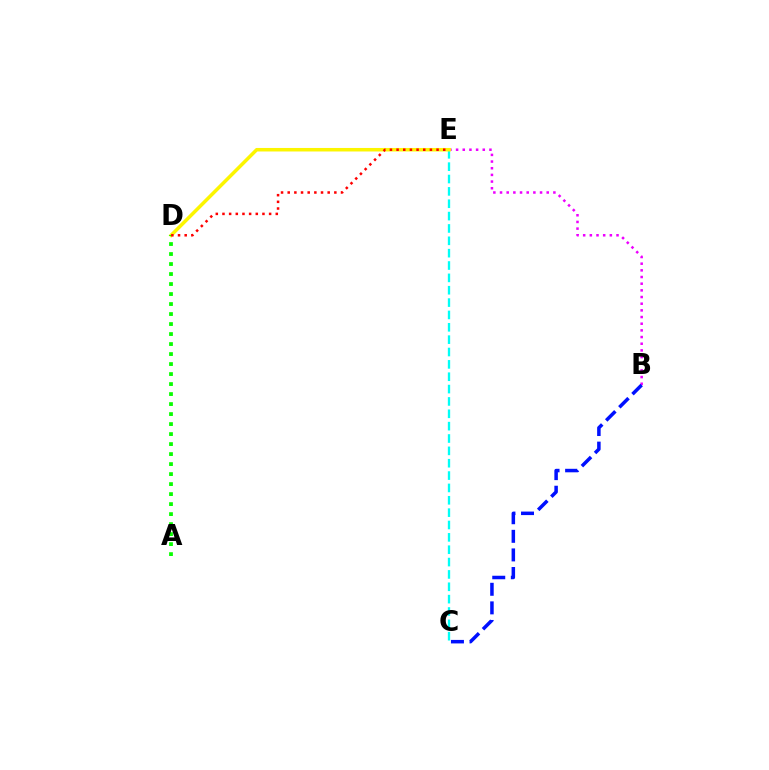{('B', 'E'): [{'color': '#ee00ff', 'line_style': 'dotted', 'thickness': 1.81}], ('C', 'E'): [{'color': '#00fff6', 'line_style': 'dashed', 'thickness': 1.68}], ('D', 'E'): [{'color': '#fcf500', 'line_style': 'solid', 'thickness': 2.53}, {'color': '#ff0000', 'line_style': 'dotted', 'thickness': 1.81}], ('A', 'D'): [{'color': '#08ff00', 'line_style': 'dotted', 'thickness': 2.72}], ('B', 'C'): [{'color': '#0010ff', 'line_style': 'dashed', 'thickness': 2.53}]}